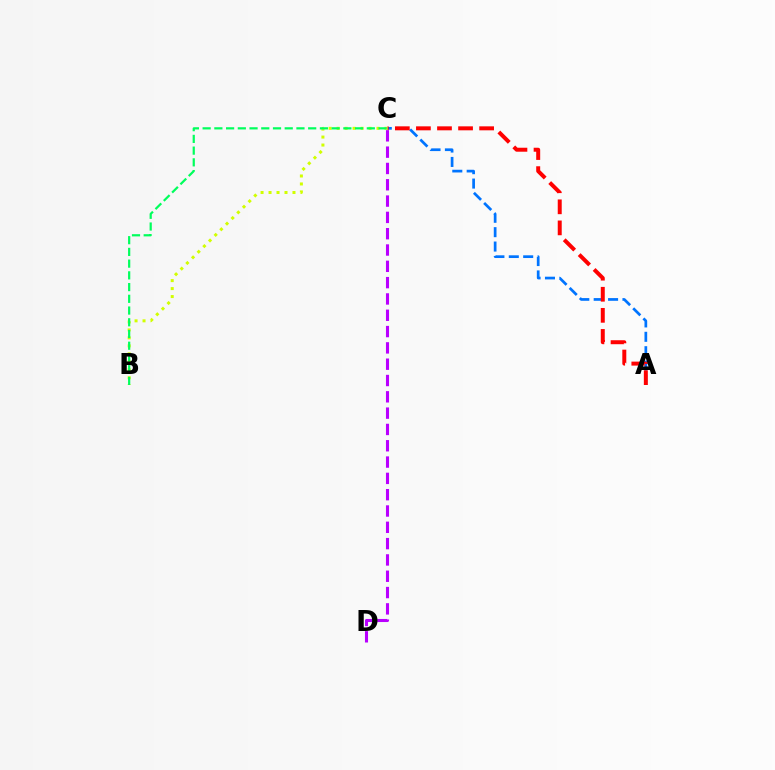{('A', 'C'): [{'color': '#0074ff', 'line_style': 'dashed', 'thickness': 1.95}, {'color': '#ff0000', 'line_style': 'dashed', 'thickness': 2.86}], ('B', 'C'): [{'color': '#d1ff00', 'line_style': 'dotted', 'thickness': 2.17}, {'color': '#00ff5c', 'line_style': 'dashed', 'thickness': 1.59}], ('C', 'D'): [{'color': '#b900ff', 'line_style': 'dashed', 'thickness': 2.22}]}